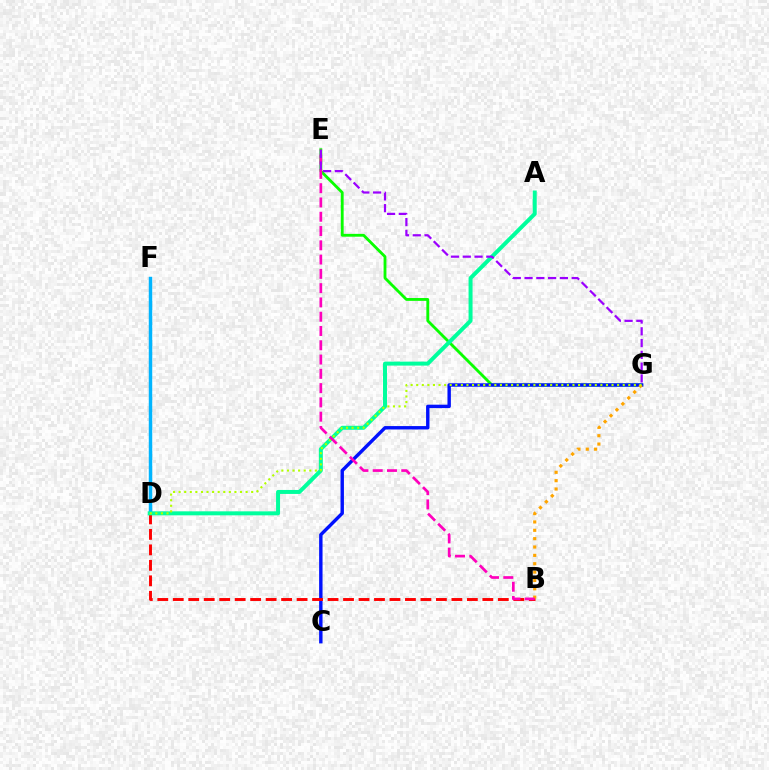{('E', 'G'): [{'color': '#08ff00', 'line_style': 'solid', 'thickness': 2.04}, {'color': '#9b00ff', 'line_style': 'dashed', 'thickness': 1.6}], ('C', 'G'): [{'color': '#0010ff', 'line_style': 'solid', 'thickness': 2.45}], ('D', 'F'): [{'color': '#00b5ff', 'line_style': 'solid', 'thickness': 2.49}], ('B', 'D'): [{'color': '#ff0000', 'line_style': 'dashed', 'thickness': 2.1}], ('B', 'G'): [{'color': '#ffa500', 'line_style': 'dotted', 'thickness': 2.27}], ('A', 'D'): [{'color': '#00ff9d', 'line_style': 'solid', 'thickness': 2.87}], ('D', 'G'): [{'color': '#b3ff00', 'line_style': 'dotted', 'thickness': 1.52}], ('B', 'E'): [{'color': '#ff00bd', 'line_style': 'dashed', 'thickness': 1.94}]}